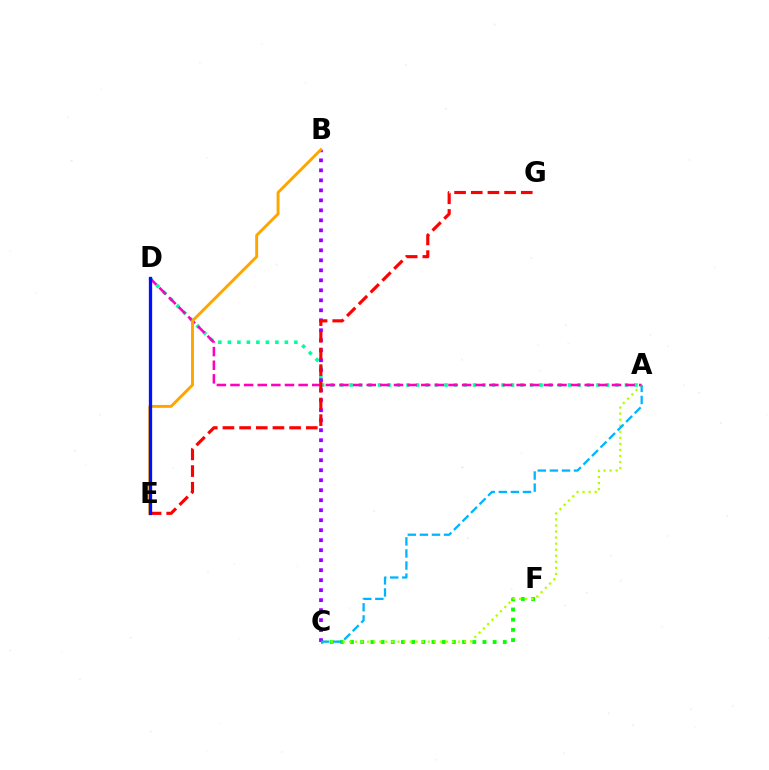{('A', 'D'): [{'color': '#00ff9d', 'line_style': 'dotted', 'thickness': 2.58}, {'color': '#ff00bd', 'line_style': 'dashed', 'thickness': 1.85}], ('C', 'F'): [{'color': '#08ff00', 'line_style': 'dotted', 'thickness': 2.77}], ('A', 'C'): [{'color': '#b3ff00', 'line_style': 'dotted', 'thickness': 1.65}, {'color': '#00b5ff', 'line_style': 'dashed', 'thickness': 1.64}], ('B', 'C'): [{'color': '#9b00ff', 'line_style': 'dotted', 'thickness': 2.72}], ('B', 'E'): [{'color': '#ffa500', 'line_style': 'solid', 'thickness': 2.1}], ('E', 'G'): [{'color': '#ff0000', 'line_style': 'dashed', 'thickness': 2.26}], ('D', 'E'): [{'color': '#0010ff', 'line_style': 'solid', 'thickness': 2.36}]}